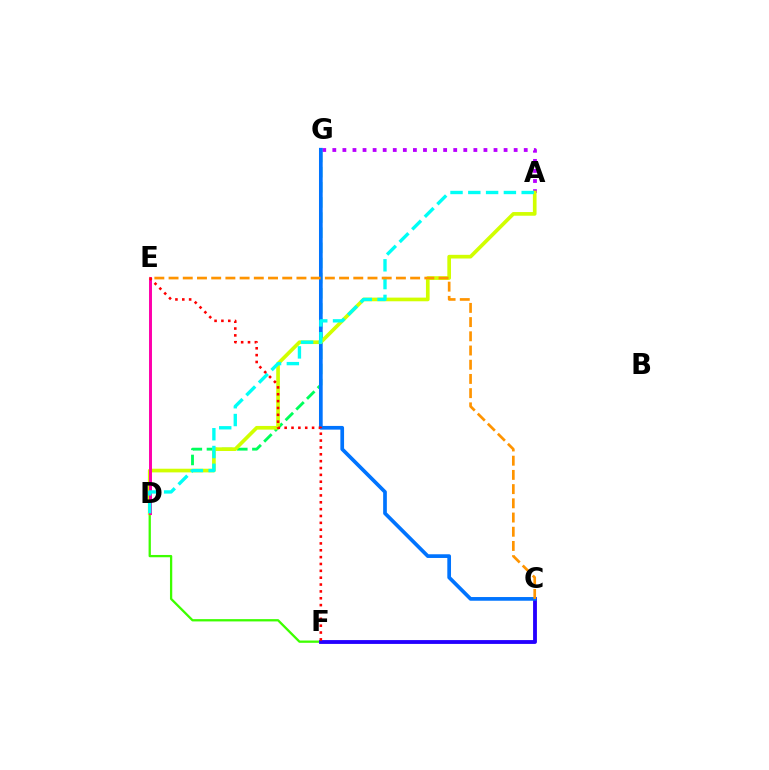{('A', 'G'): [{'color': '#b900ff', 'line_style': 'dotted', 'thickness': 2.74}], ('D', 'G'): [{'color': '#00ff5c', 'line_style': 'dashed', 'thickness': 2.06}], ('D', 'F'): [{'color': '#3dff00', 'line_style': 'solid', 'thickness': 1.65}], ('C', 'F'): [{'color': '#2500ff', 'line_style': 'solid', 'thickness': 2.76}], ('C', 'G'): [{'color': '#0074ff', 'line_style': 'solid', 'thickness': 2.66}], ('A', 'D'): [{'color': '#d1ff00', 'line_style': 'solid', 'thickness': 2.64}, {'color': '#00fff6', 'line_style': 'dashed', 'thickness': 2.42}], ('D', 'E'): [{'color': '#ff00ac', 'line_style': 'solid', 'thickness': 2.13}], ('E', 'F'): [{'color': '#ff0000', 'line_style': 'dotted', 'thickness': 1.86}], ('C', 'E'): [{'color': '#ff9400', 'line_style': 'dashed', 'thickness': 1.93}]}